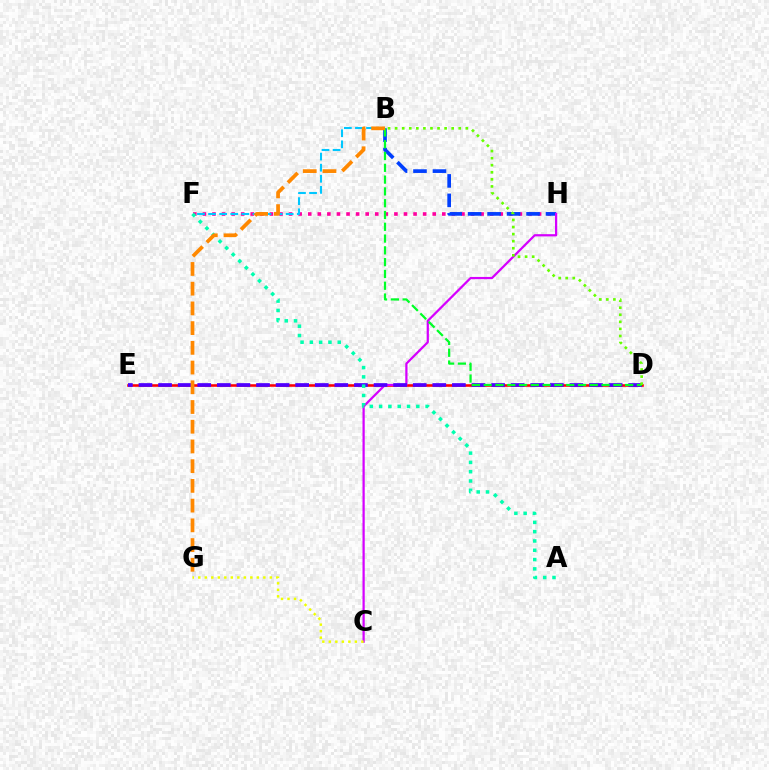{('F', 'H'): [{'color': '#ff00a0', 'line_style': 'dotted', 'thickness': 2.6}], ('D', 'E'): [{'color': '#ff0000', 'line_style': 'solid', 'thickness': 1.85}, {'color': '#4f00ff', 'line_style': 'dashed', 'thickness': 2.66}], ('B', 'H'): [{'color': '#003fff', 'line_style': 'dashed', 'thickness': 2.65}], ('C', 'H'): [{'color': '#d600ff', 'line_style': 'solid', 'thickness': 1.61}], ('B', 'D'): [{'color': '#00ff27', 'line_style': 'dashed', 'thickness': 1.6}, {'color': '#66ff00', 'line_style': 'dotted', 'thickness': 1.92}], ('B', 'F'): [{'color': '#00c7ff', 'line_style': 'dashed', 'thickness': 1.51}], ('C', 'G'): [{'color': '#eeff00', 'line_style': 'dotted', 'thickness': 1.77}], ('A', 'F'): [{'color': '#00ffaf', 'line_style': 'dotted', 'thickness': 2.53}], ('B', 'G'): [{'color': '#ff8800', 'line_style': 'dashed', 'thickness': 2.68}]}